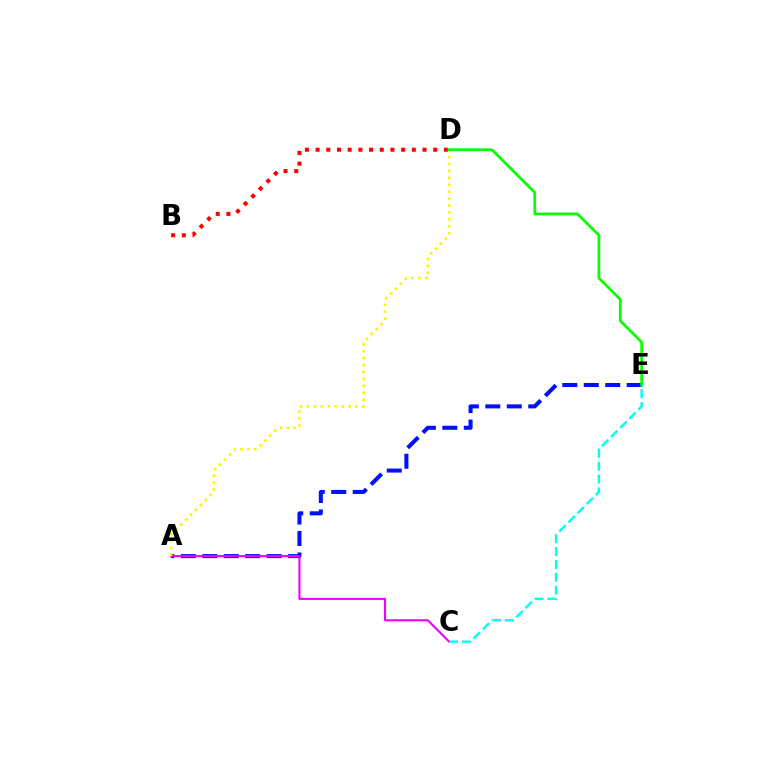{('B', 'D'): [{'color': '#ff0000', 'line_style': 'dotted', 'thickness': 2.9}], ('A', 'E'): [{'color': '#0010ff', 'line_style': 'dashed', 'thickness': 2.92}], ('A', 'C'): [{'color': '#ee00ff', 'line_style': 'solid', 'thickness': 1.52}], ('A', 'D'): [{'color': '#fcf500', 'line_style': 'dotted', 'thickness': 1.88}], ('D', 'E'): [{'color': '#08ff00', 'line_style': 'solid', 'thickness': 1.98}], ('C', 'E'): [{'color': '#00fff6', 'line_style': 'dashed', 'thickness': 1.75}]}